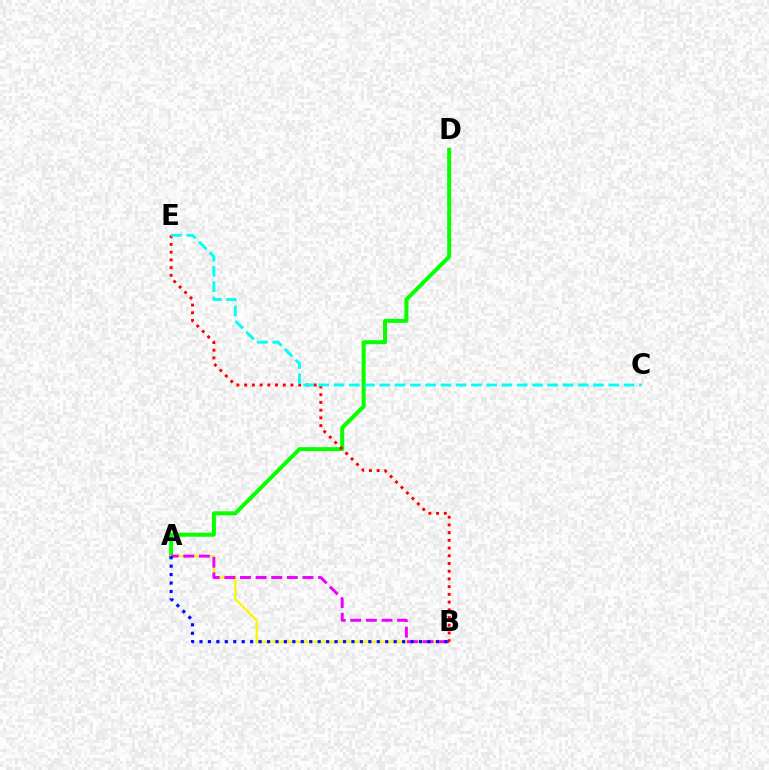{('A', 'D'): [{'color': '#08ff00', 'line_style': 'solid', 'thickness': 2.88}], ('A', 'B'): [{'color': '#fcf500', 'line_style': 'solid', 'thickness': 1.61}, {'color': '#ee00ff', 'line_style': 'dashed', 'thickness': 2.12}, {'color': '#0010ff', 'line_style': 'dotted', 'thickness': 2.29}], ('B', 'E'): [{'color': '#ff0000', 'line_style': 'dotted', 'thickness': 2.1}], ('C', 'E'): [{'color': '#00fff6', 'line_style': 'dashed', 'thickness': 2.07}]}